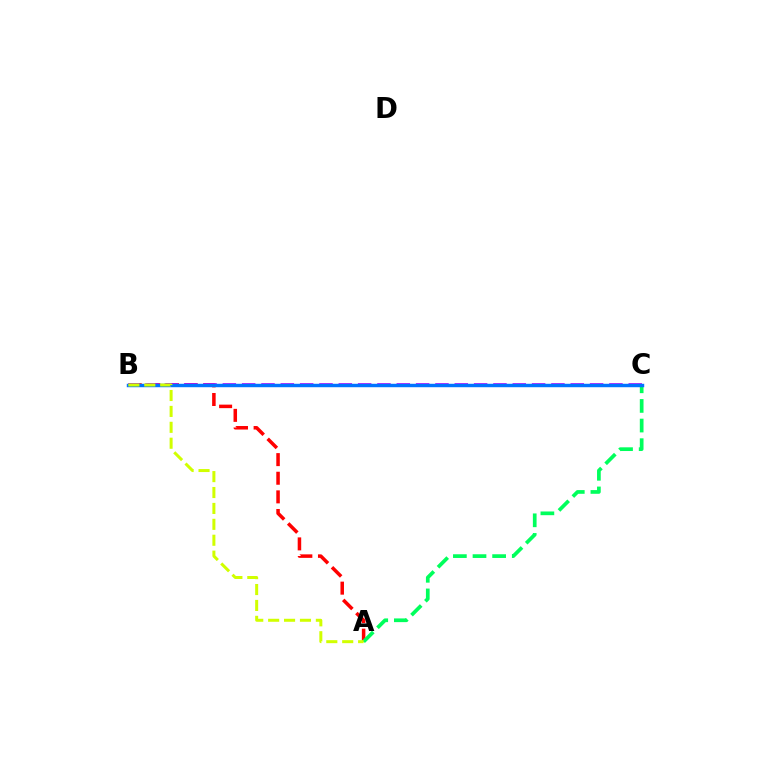{('A', 'B'): [{'color': '#ff0000', 'line_style': 'dashed', 'thickness': 2.53}, {'color': '#d1ff00', 'line_style': 'dashed', 'thickness': 2.16}], ('B', 'C'): [{'color': '#b900ff', 'line_style': 'dashed', 'thickness': 2.63}, {'color': '#0074ff', 'line_style': 'solid', 'thickness': 2.48}], ('A', 'C'): [{'color': '#00ff5c', 'line_style': 'dashed', 'thickness': 2.67}]}